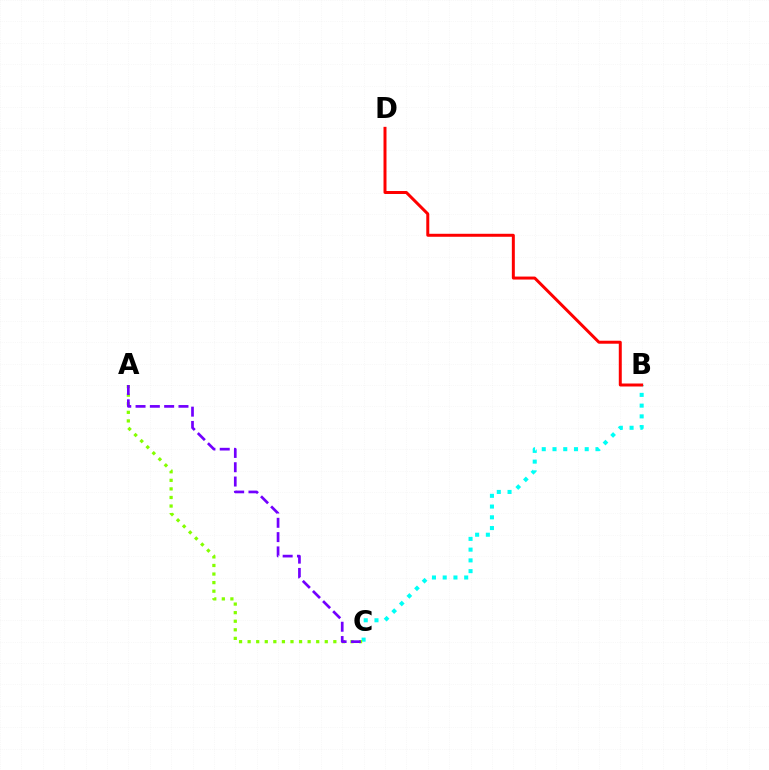{('B', 'C'): [{'color': '#00fff6', 'line_style': 'dotted', 'thickness': 2.92}], ('A', 'C'): [{'color': '#84ff00', 'line_style': 'dotted', 'thickness': 2.33}, {'color': '#7200ff', 'line_style': 'dashed', 'thickness': 1.94}], ('B', 'D'): [{'color': '#ff0000', 'line_style': 'solid', 'thickness': 2.15}]}